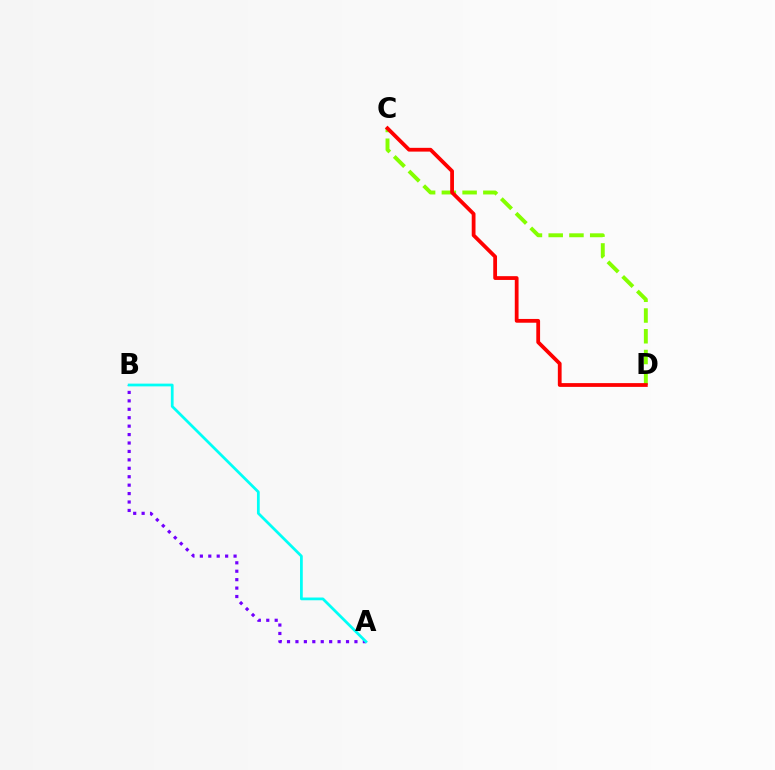{('C', 'D'): [{'color': '#84ff00', 'line_style': 'dashed', 'thickness': 2.82}, {'color': '#ff0000', 'line_style': 'solid', 'thickness': 2.72}], ('A', 'B'): [{'color': '#7200ff', 'line_style': 'dotted', 'thickness': 2.29}, {'color': '#00fff6', 'line_style': 'solid', 'thickness': 1.98}]}